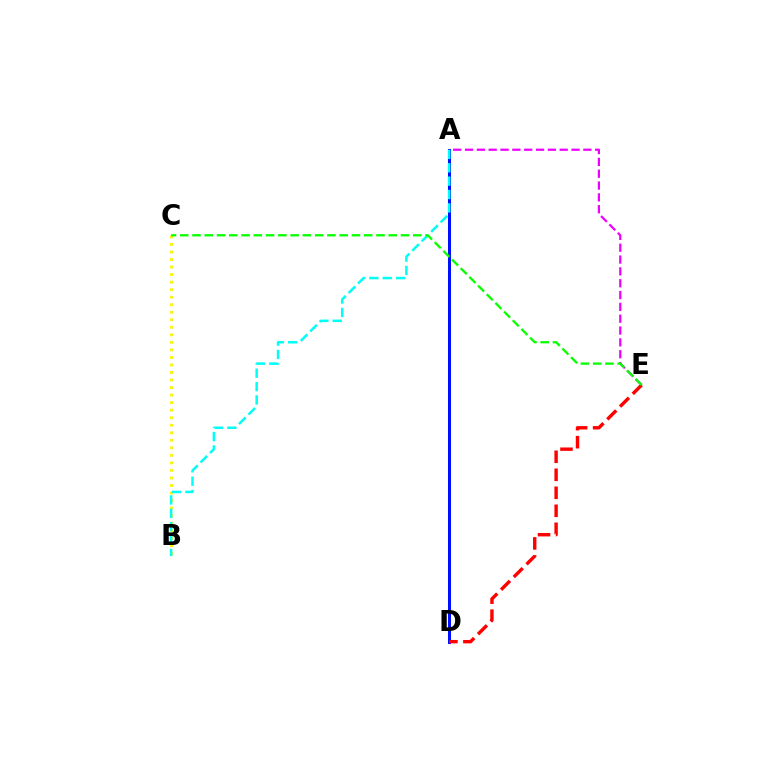{('B', 'C'): [{'color': '#fcf500', 'line_style': 'dotted', 'thickness': 2.05}], ('A', 'D'): [{'color': '#0010ff', 'line_style': 'solid', 'thickness': 2.19}], ('A', 'E'): [{'color': '#ee00ff', 'line_style': 'dashed', 'thickness': 1.61}], ('A', 'B'): [{'color': '#00fff6', 'line_style': 'dashed', 'thickness': 1.82}], ('D', 'E'): [{'color': '#ff0000', 'line_style': 'dashed', 'thickness': 2.45}], ('C', 'E'): [{'color': '#08ff00', 'line_style': 'dashed', 'thickness': 1.67}]}